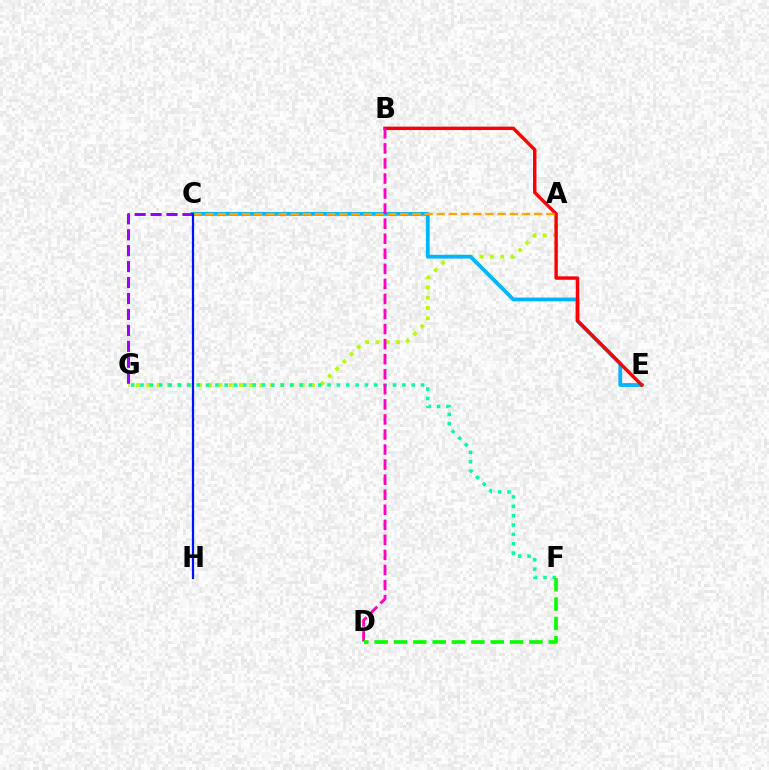{('A', 'G'): [{'color': '#b3ff00', 'line_style': 'dotted', 'thickness': 2.79}], ('C', 'E'): [{'color': '#00b5ff', 'line_style': 'solid', 'thickness': 2.73}], ('C', 'G'): [{'color': '#9b00ff', 'line_style': 'dashed', 'thickness': 2.17}], ('B', 'E'): [{'color': '#ff0000', 'line_style': 'solid', 'thickness': 2.46}], ('A', 'C'): [{'color': '#ffa500', 'line_style': 'dashed', 'thickness': 1.65}], ('F', 'G'): [{'color': '#00ff9d', 'line_style': 'dotted', 'thickness': 2.54}], ('C', 'H'): [{'color': '#0010ff', 'line_style': 'solid', 'thickness': 1.61}], ('B', 'D'): [{'color': '#ff00bd', 'line_style': 'dashed', 'thickness': 2.05}], ('D', 'F'): [{'color': '#08ff00', 'line_style': 'dashed', 'thickness': 2.63}]}